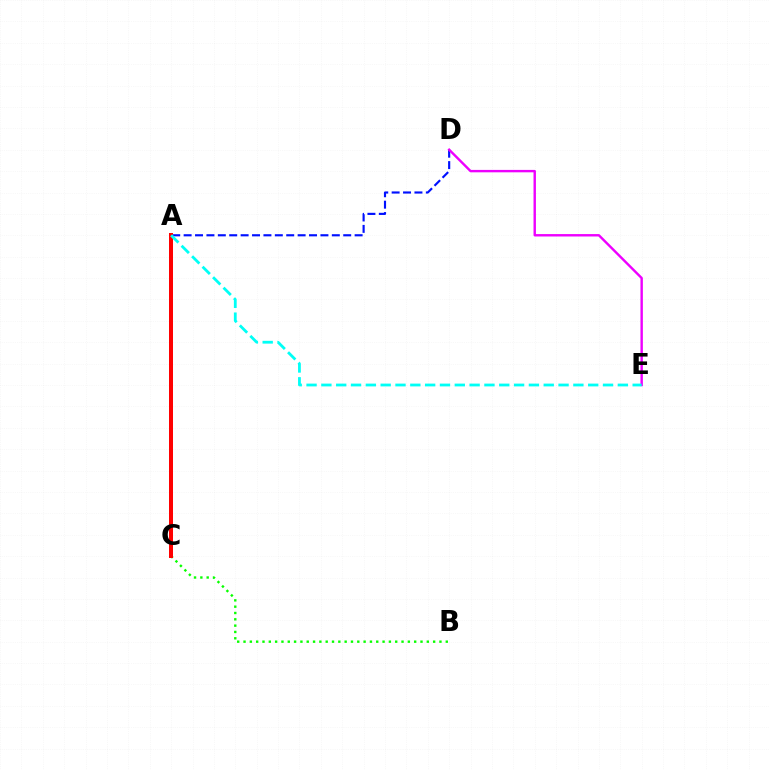{('A', 'C'): [{'color': '#fcf500', 'line_style': 'solid', 'thickness': 1.69}, {'color': '#ff0000', 'line_style': 'solid', 'thickness': 2.87}], ('B', 'C'): [{'color': '#08ff00', 'line_style': 'dotted', 'thickness': 1.72}], ('A', 'D'): [{'color': '#0010ff', 'line_style': 'dashed', 'thickness': 1.55}], ('D', 'E'): [{'color': '#ee00ff', 'line_style': 'solid', 'thickness': 1.73}], ('A', 'E'): [{'color': '#00fff6', 'line_style': 'dashed', 'thickness': 2.01}]}